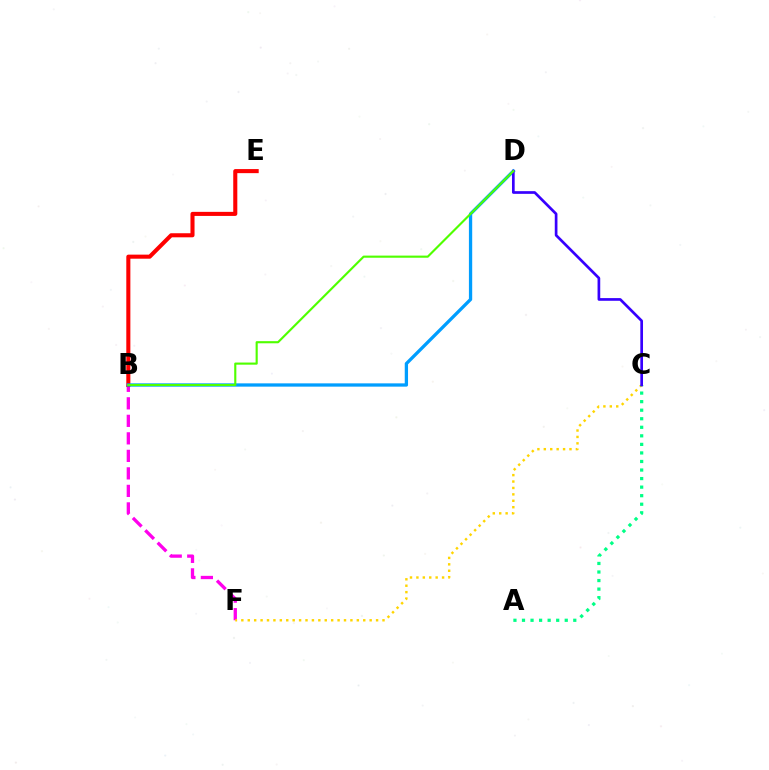{('B', 'F'): [{'color': '#ff00ed', 'line_style': 'dashed', 'thickness': 2.38}], ('B', 'E'): [{'color': '#ff0000', 'line_style': 'solid', 'thickness': 2.93}], ('C', 'F'): [{'color': '#ffd500', 'line_style': 'dotted', 'thickness': 1.74}], ('B', 'D'): [{'color': '#009eff', 'line_style': 'solid', 'thickness': 2.37}, {'color': '#4fff00', 'line_style': 'solid', 'thickness': 1.54}], ('A', 'C'): [{'color': '#00ff86', 'line_style': 'dotted', 'thickness': 2.32}], ('C', 'D'): [{'color': '#3700ff', 'line_style': 'solid', 'thickness': 1.93}]}